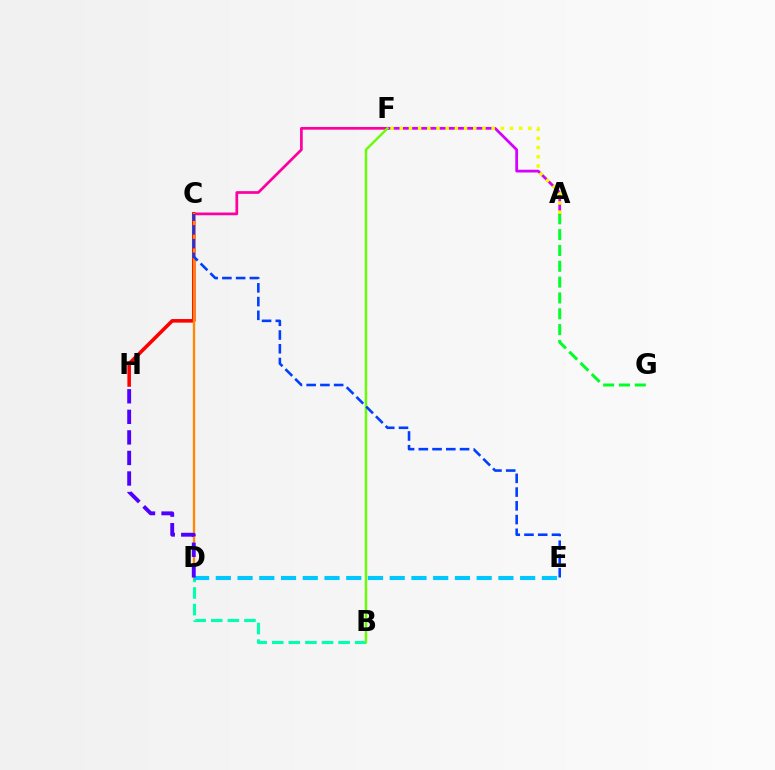{('C', 'F'): [{'color': '#ff00a0', 'line_style': 'solid', 'thickness': 1.96}], ('A', 'F'): [{'color': '#d600ff', 'line_style': 'solid', 'thickness': 1.99}, {'color': '#eeff00', 'line_style': 'dotted', 'thickness': 2.5}], ('C', 'H'): [{'color': '#ff0000', 'line_style': 'solid', 'thickness': 2.57}], ('B', 'D'): [{'color': '#00ffaf', 'line_style': 'dashed', 'thickness': 2.25}], ('B', 'F'): [{'color': '#66ff00', 'line_style': 'solid', 'thickness': 1.74}], ('C', 'D'): [{'color': '#ff8800', 'line_style': 'solid', 'thickness': 1.68}], ('C', 'E'): [{'color': '#003fff', 'line_style': 'dashed', 'thickness': 1.87}], ('D', 'E'): [{'color': '#00c7ff', 'line_style': 'dashed', 'thickness': 2.95}], ('A', 'G'): [{'color': '#00ff27', 'line_style': 'dashed', 'thickness': 2.15}], ('D', 'H'): [{'color': '#4f00ff', 'line_style': 'dashed', 'thickness': 2.79}]}